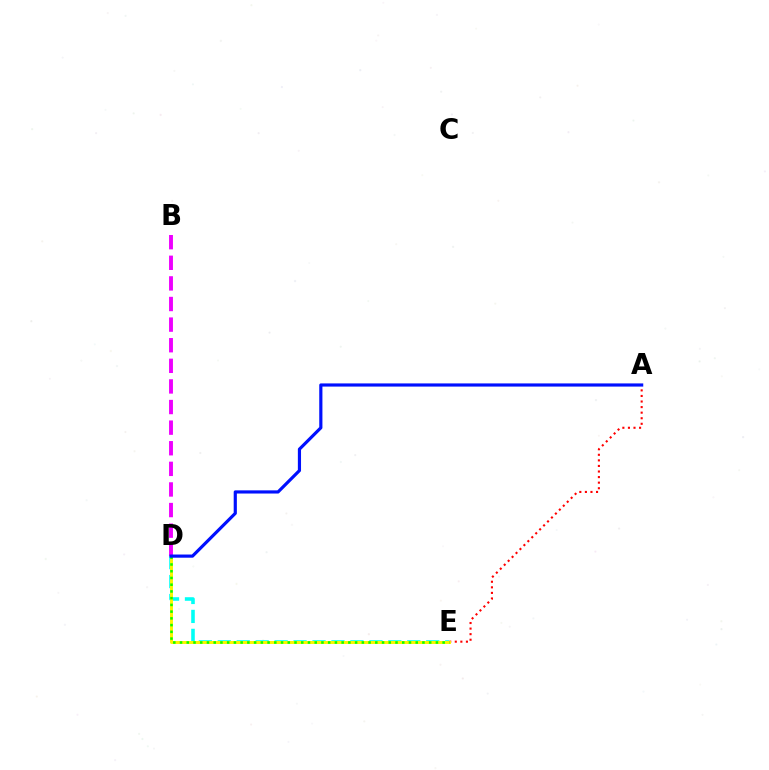{('D', 'E'): [{'color': '#00fff6', 'line_style': 'dashed', 'thickness': 2.57}, {'color': '#fcf500', 'line_style': 'solid', 'thickness': 2.13}, {'color': '#08ff00', 'line_style': 'dotted', 'thickness': 1.83}], ('A', 'E'): [{'color': '#ff0000', 'line_style': 'dotted', 'thickness': 1.51}], ('B', 'D'): [{'color': '#ee00ff', 'line_style': 'dashed', 'thickness': 2.8}], ('A', 'D'): [{'color': '#0010ff', 'line_style': 'solid', 'thickness': 2.28}]}